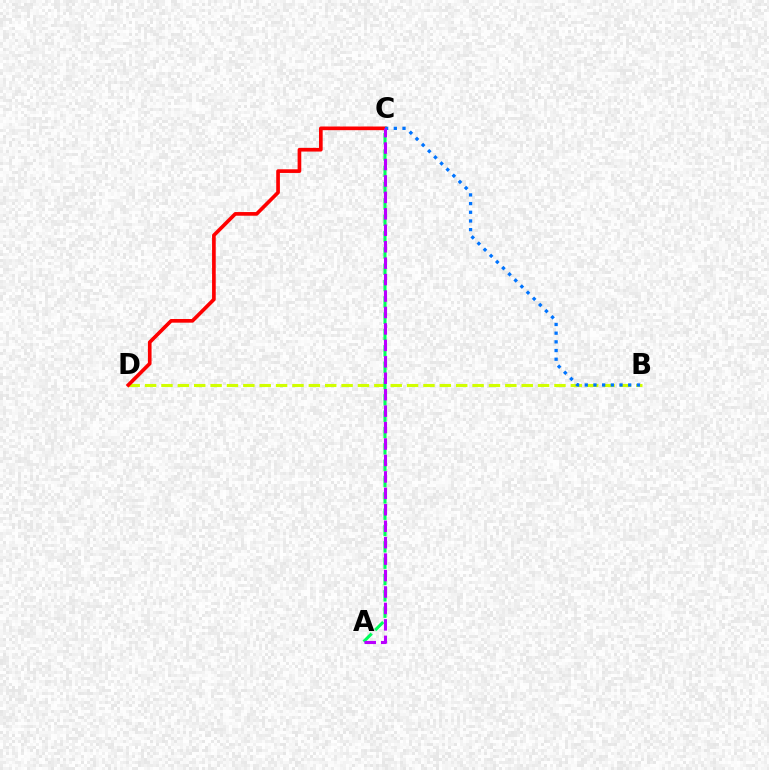{('B', 'D'): [{'color': '#d1ff00', 'line_style': 'dashed', 'thickness': 2.22}], ('C', 'D'): [{'color': '#ff0000', 'line_style': 'solid', 'thickness': 2.64}], ('A', 'C'): [{'color': '#00ff5c', 'line_style': 'dashed', 'thickness': 2.22}, {'color': '#b900ff', 'line_style': 'dashed', 'thickness': 2.23}], ('B', 'C'): [{'color': '#0074ff', 'line_style': 'dotted', 'thickness': 2.36}]}